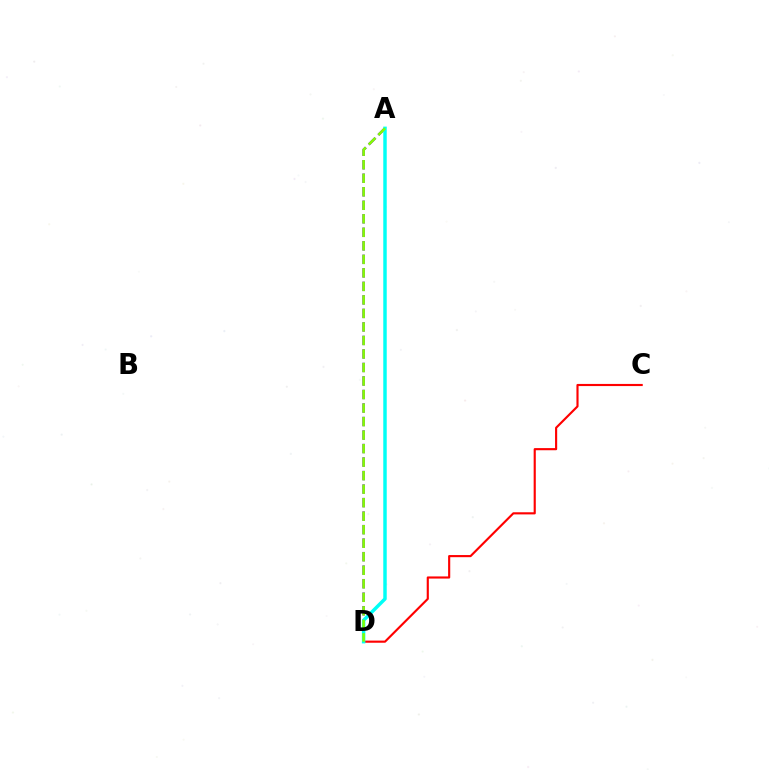{('A', 'D'): [{'color': '#7200ff', 'line_style': 'dashed', 'thickness': 1.84}, {'color': '#00fff6', 'line_style': 'solid', 'thickness': 2.49}, {'color': '#84ff00', 'line_style': 'dashed', 'thickness': 1.84}], ('C', 'D'): [{'color': '#ff0000', 'line_style': 'solid', 'thickness': 1.54}]}